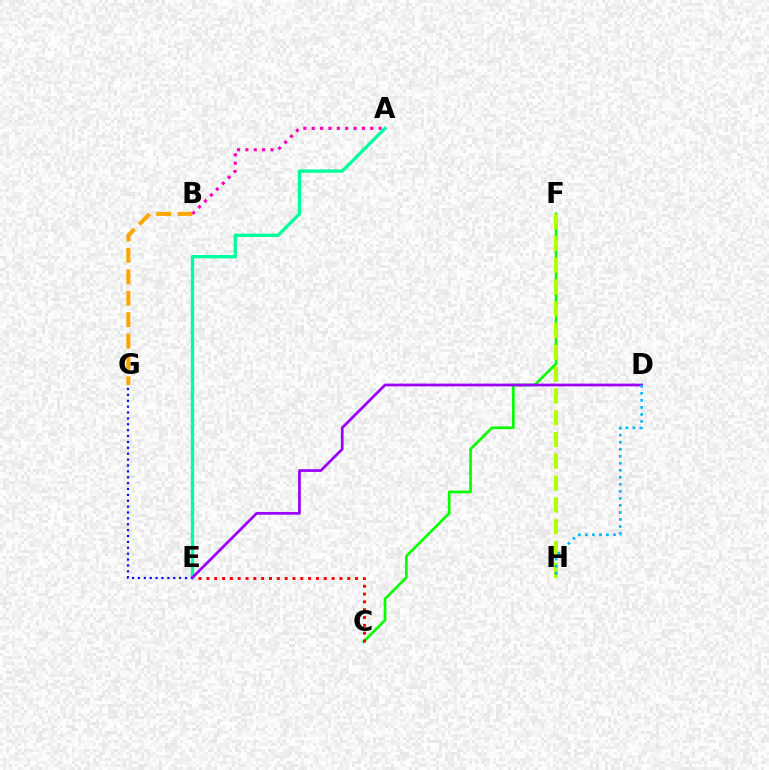{('C', 'F'): [{'color': '#08ff00', 'line_style': 'solid', 'thickness': 1.94}], ('C', 'E'): [{'color': '#ff0000', 'line_style': 'dotted', 'thickness': 2.13}], ('B', 'G'): [{'color': '#ffa500', 'line_style': 'dashed', 'thickness': 2.91}], ('A', 'B'): [{'color': '#ff00bd', 'line_style': 'dotted', 'thickness': 2.27}], ('A', 'E'): [{'color': '#00ff9d', 'line_style': 'solid', 'thickness': 2.4}], ('E', 'G'): [{'color': '#0010ff', 'line_style': 'dotted', 'thickness': 1.6}], ('D', 'E'): [{'color': '#9b00ff', 'line_style': 'solid', 'thickness': 1.97}], ('F', 'H'): [{'color': '#b3ff00', 'line_style': 'dashed', 'thickness': 2.96}], ('D', 'H'): [{'color': '#00b5ff', 'line_style': 'dotted', 'thickness': 1.91}]}